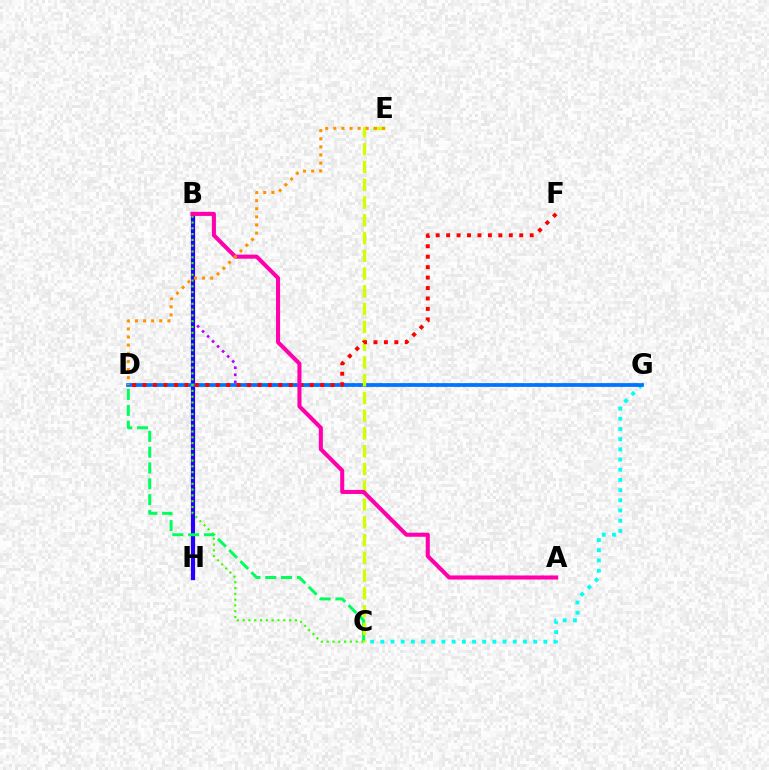{('B', 'G'): [{'color': '#b900ff', 'line_style': 'dotted', 'thickness': 1.93}], ('B', 'H'): [{'color': '#2500ff', 'line_style': 'solid', 'thickness': 3.0}], ('C', 'G'): [{'color': '#00fff6', 'line_style': 'dotted', 'thickness': 2.77}], ('D', 'G'): [{'color': '#0074ff', 'line_style': 'solid', 'thickness': 2.68}], ('B', 'C'): [{'color': '#3dff00', 'line_style': 'dotted', 'thickness': 1.58}], ('C', 'D'): [{'color': '#00ff5c', 'line_style': 'dashed', 'thickness': 2.15}], ('C', 'E'): [{'color': '#d1ff00', 'line_style': 'dashed', 'thickness': 2.41}], ('D', 'F'): [{'color': '#ff0000', 'line_style': 'dotted', 'thickness': 2.84}], ('A', 'B'): [{'color': '#ff00ac', 'line_style': 'solid', 'thickness': 2.92}], ('D', 'E'): [{'color': '#ff9400', 'line_style': 'dotted', 'thickness': 2.2}]}